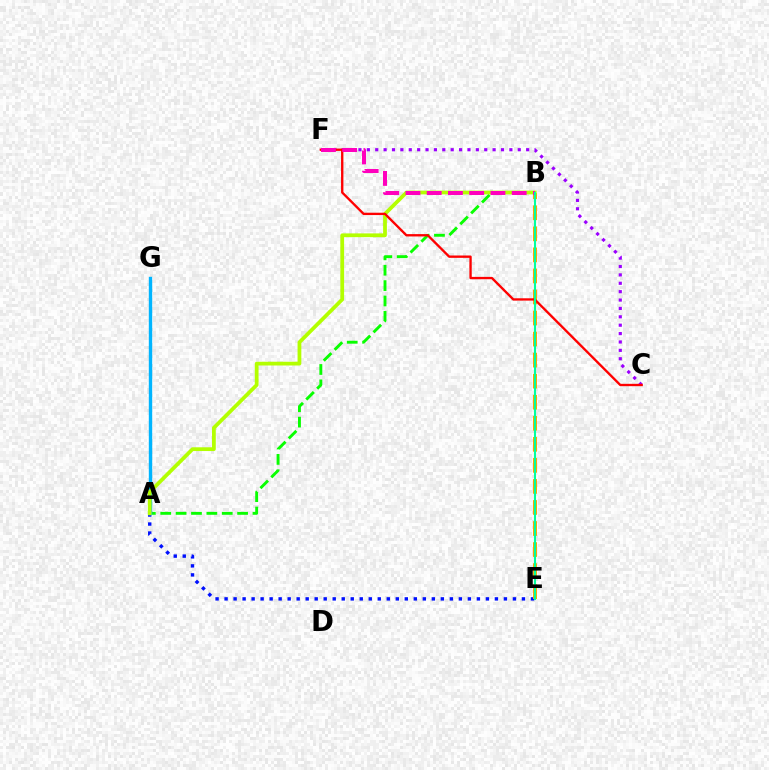{('A', 'B'): [{'color': '#08ff00', 'line_style': 'dashed', 'thickness': 2.09}, {'color': '#b3ff00', 'line_style': 'solid', 'thickness': 2.71}], ('C', 'F'): [{'color': '#9b00ff', 'line_style': 'dotted', 'thickness': 2.28}, {'color': '#ff0000', 'line_style': 'solid', 'thickness': 1.69}], ('A', 'E'): [{'color': '#0010ff', 'line_style': 'dotted', 'thickness': 2.45}], ('B', 'E'): [{'color': '#ffa500', 'line_style': 'dashed', 'thickness': 2.86}, {'color': '#00ff9d', 'line_style': 'solid', 'thickness': 1.5}], ('A', 'G'): [{'color': '#00b5ff', 'line_style': 'solid', 'thickness': 2.44}], ('B', 'F'): [{'color': '#ff00bd', 'line_style': 'dashed', 'thickness': 2.89}]}